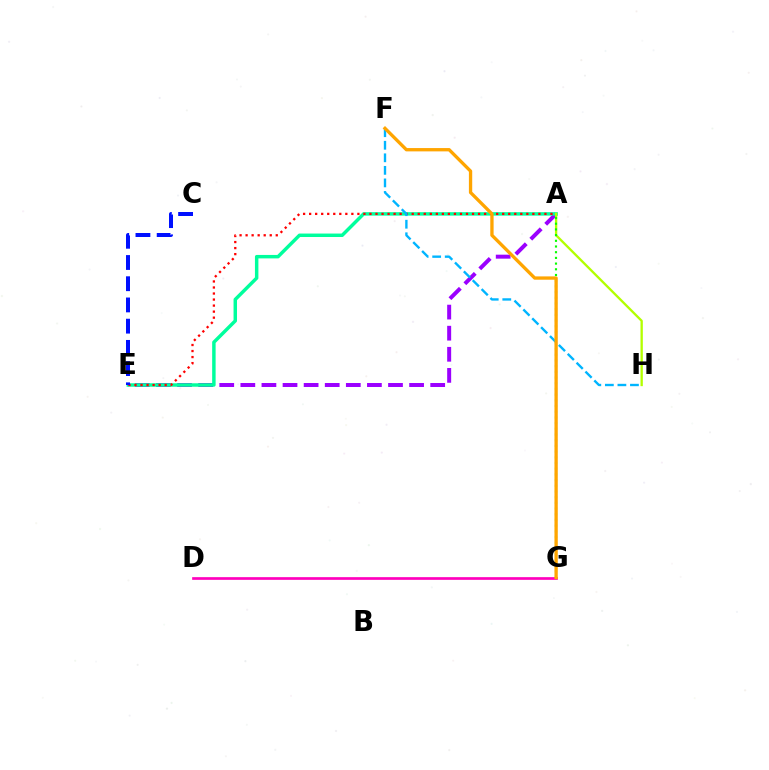{('D', 'G'): [{'color': '#ff00bd', 'line_style': 'solid', 'thickness': 1.94}], ('A', 'E'): [{'color': '#9b00ff', 'line_style': 'dashed', 'thickness': 2.87}, {'color': '#00ff9d', 'line_style': 'solid', 'thickness': 2.49}, {'color': '#ff0000', 'line_style': 'dotted', 'thickness': 1.64}], ('F', 'H'): [{'color': '#00b5ff', 'line_style': 'dashed', 'thickness': 1.7}], ('A', 'H'): [{'color': '#b3ff00', 'line_style': 'solid', 'thickness': 1.68}], ('A', 'G'): [{'color': '#08ff00', 'line_style': 'dotted', 'thickness': 1.55}], ('C', 'E'): [{'color': '#0010ff', 'line_style': 'dashed', 'thickness': 2.88}], ('F', 'G'): [{'color': '#ffa500', 'line_style': 'solid', 'thickness': 2.38}]}